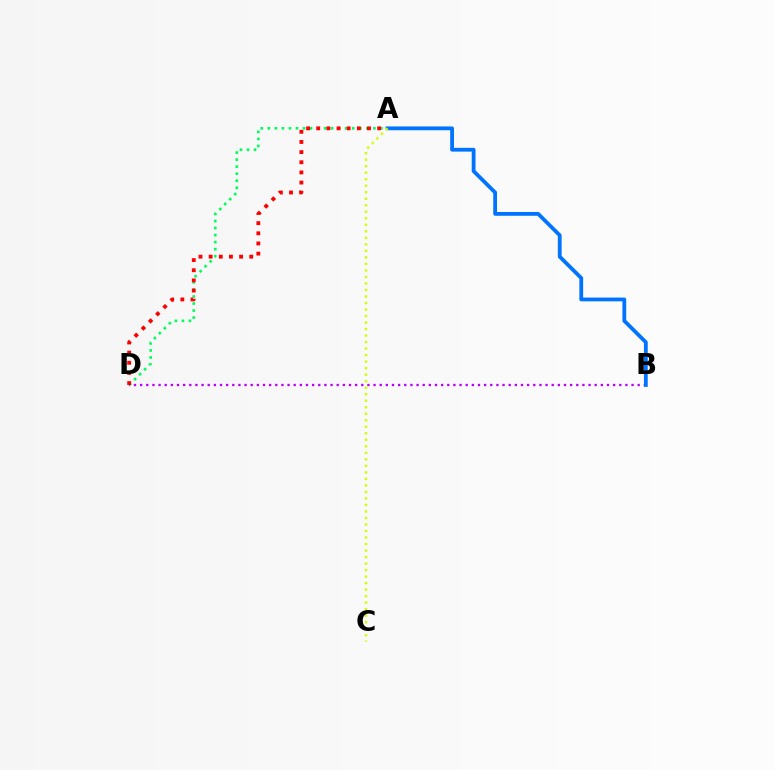{('B', 'D'): [{'color': '#b900ff', 'line_style': 'dotted', 'thickness': 1.67}], ('A', 'D'): [{'color': '#00ff5c', 'line_style': 'dotted', 'thickness': 1.91}, {'color': '#ff0000', 'line_style': 'dotted', 'thickness': 2.76}], ('A', 'B'): [{'color': '#0074ff', 'line_style': 'solid', 'thickness': 2.73}], ('A', 'C'): [{'color': '#d1ff00', 'line_style': 'dotted', 'thickness': 1.77}]}